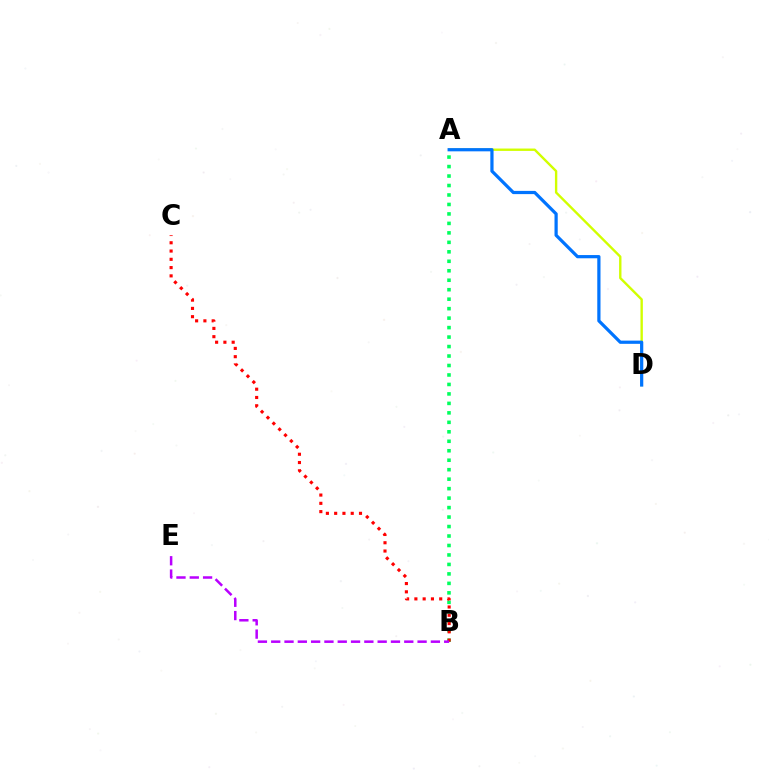{('A', 'D'): [{'color': '#d1ff00', 'line_style': 'solid', 'thickness': 1.71}, {'color': '#0074ff', 'line_style': 'solid', 'thickness': 2.32}], ('A', 'B'): [{'color': '#00ff5c', 'line_style': 'dotted', 'thickness': 2.57}], ('B', 'C'): [{'color': '#ff0000', 'line_style': 'dotted', 'thickness': 2.25}], ('B', 'E'): [{'color': '#b900ff', 'line_style': 'dashed', 'thickness': 1.81}]}